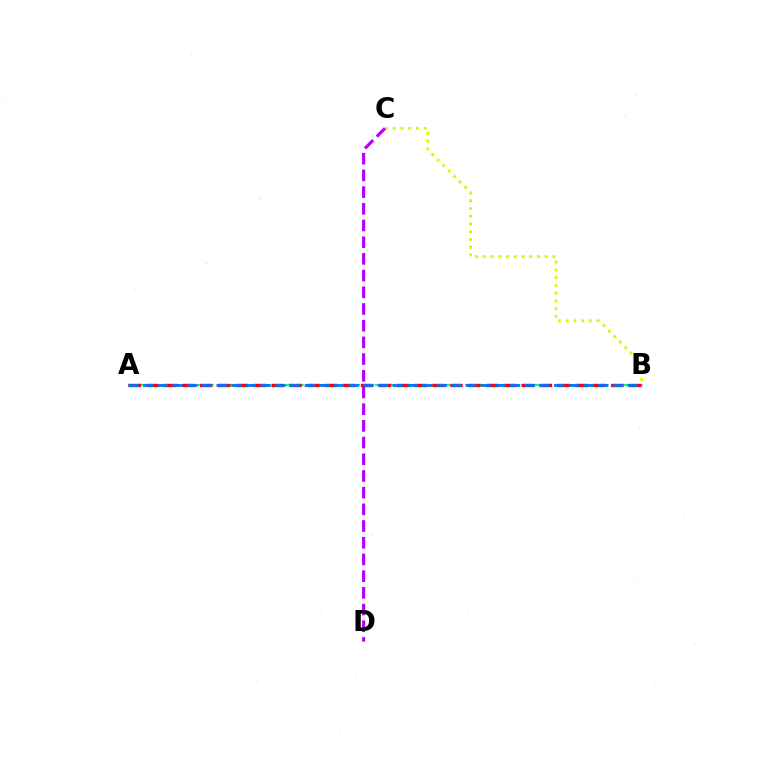{('B', 'C'): [{'color': '#d1ff00', 'line_style': 'dotted', 'thickness': 2.1}], ('C', 'D'): [{'color': '#b900ff', 'line_style': 'dashed', 'thickness': 2.27}], ('A', 'B'): [{'color': '#00ff5c', 'line_style': 'dashed', 'thickness': 1.53}, {'color': '#ff0000', 'line_style': 'dashed', 'thickness': 2.43}, {'color': '#0074ff', 'line_style': 'dashed', 'thickness': 1.99}]}